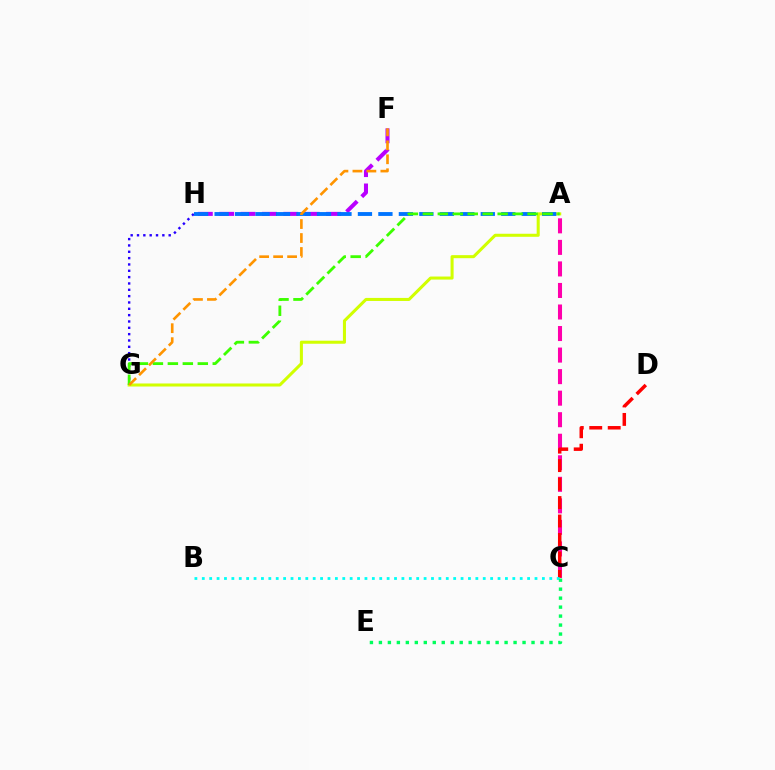{('G', 'H'): [{'color': '#2500ff', 'line_style': 'dotted', 'thickness': 1.72}], ('F', 'H'): [{'color': '#b900ff', 'line_style': 'dashed', 'thickness': 2.9}], ('A', 'G'): [{'color': '#d1ff00', 'line_style': 'solid', 'thickness': 2.19}, {'color': '#3dff00', 'line_style': 'dashed', 'thickness': 2.03}], ('A', 'H'): [{'color': '#0074ff', 'line_style': 'dashed', 'thickness': 2.78}], ('A', 'C'): [{'color': '#ff00ac', 'line_style': 'dashed', 'thickness': 2.93}], ('F', 'G'): [{'color': '#ff9400', 'line_style': 'dashed', 'thickness': 1.9}], ('C', 'D'): [{'color': '#ff0000', 'line_style': 'dashed', 'thickness': 2.51}], ('B', 'C'): [{'color': '#00fff6', 'line_style': 'dotted', 'thickness': 2.01}], ('C', 'E'): [{'color': '#00ff5c', 'line_style': 'dotted', 'thickness': 2.44}]}